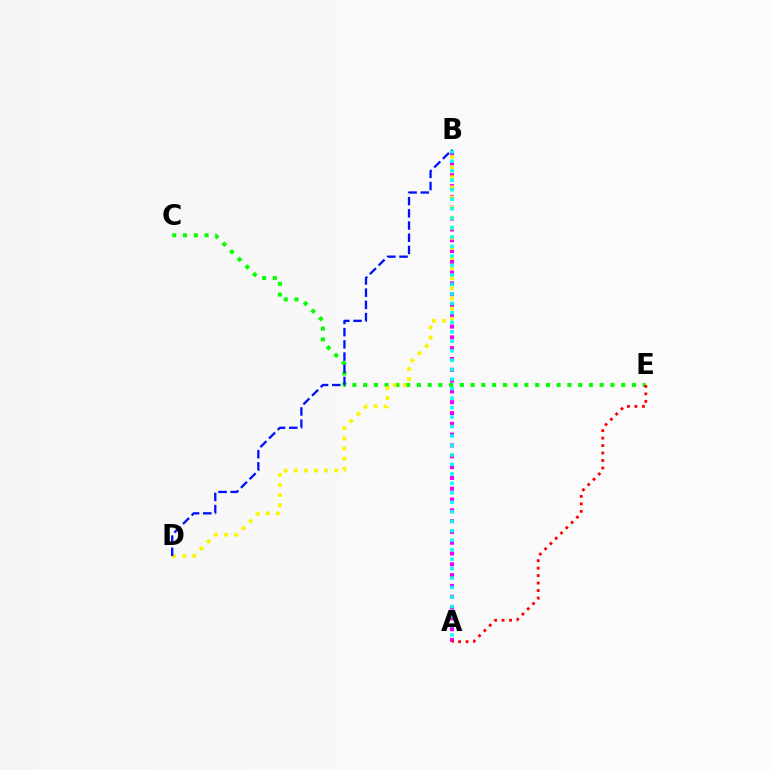{('A', 'B'): [{'color': '#ee00ff', 'line_style': 'dotted', 'thickness': 2.94}, {'color': '#00fff6', 'line_style': 'dotted', 'thickness': 2.57}], ('C', 'E'): [{'color': '#08ff00', 'line_style': 'dotted', 'thickness': 2.92}], ('B', 'D'): [{'color': '#fcf500', 'line_style': 'dotted', 'thickness': 2.75}, {'color': '#0010ff', 'line_style': 'dashed', 'thickness': 1.66}], ('A', 'E'): [{'color': '#ff0000', 'line_style': 'dotted', 'thickness': 2.03}]}